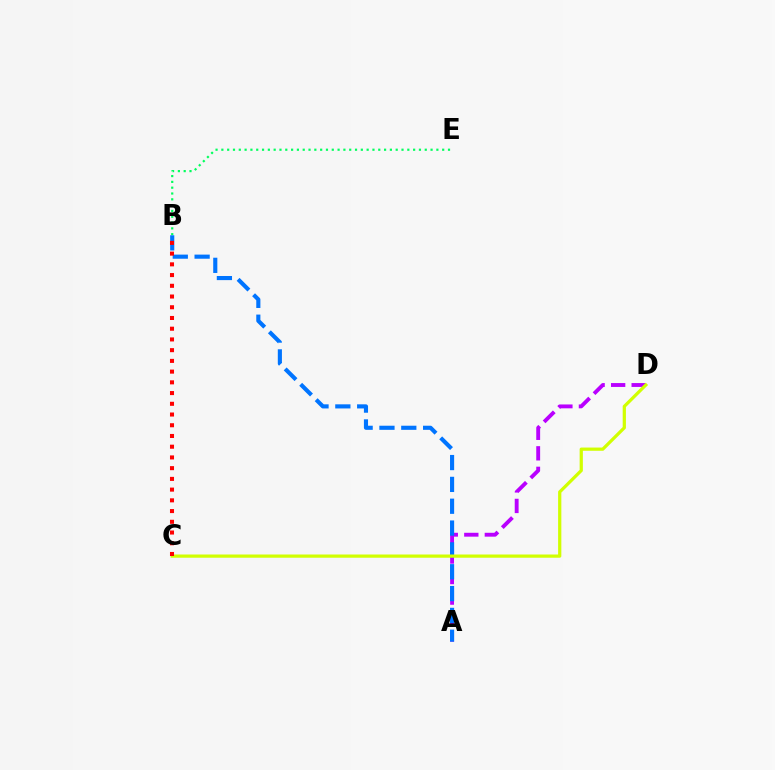{('A', 'D'): [{'color': '#b900ff', 'line_style': 'dashed', 'thickness': 2.79}], ('B', 'E'): [{'color': '#00ff5c', 'line_style': 'dotted', 'thickness': 1.58}], ('A', 'B'): [{'color': '#0074ff', 'line_style': 'dashed', 'thickness': 2.97}], ('C', 'D'): [{'color': '#d1ff00', 'line_style': 'solid', 'thickness': 2.32}], ('B', 'C'): [{'color': '#ff0000', 'line_style': 'dotted', 'thickness': 2.91}]}